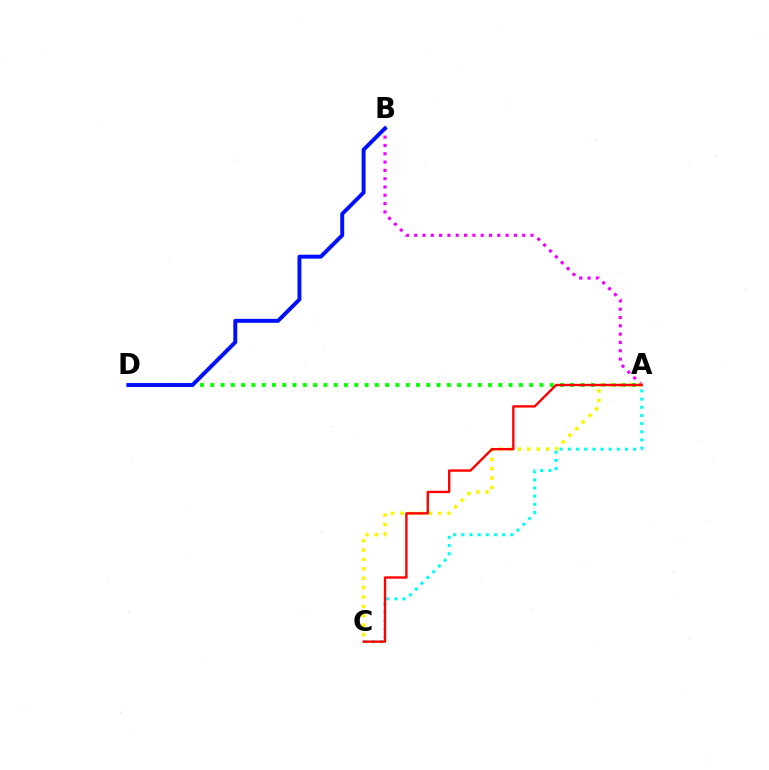{('A', 'B'): [{'color': '#ee00ff', 'line_style': 'dotted', 'thickness': 2.26}], ('A', 'D'): [{'color': '#08ff00', 'line_style': 'dotted', 'thickness': 2.79}], ('A', 'C'): [{'color': '#fcf500', 'line_style': 'dotted', 'thickness': 2.55}, {'color': '#00fff6', 'line_style': 'dotted', 'thickness': 2.22}, {'color': '#ff0000', 'line_style': 'solid', 'thickness': 1.71}], ('B', 'D'): [{'color': '#0010ff', 'line_style': 'solid', 'thickness': 2.84}]}